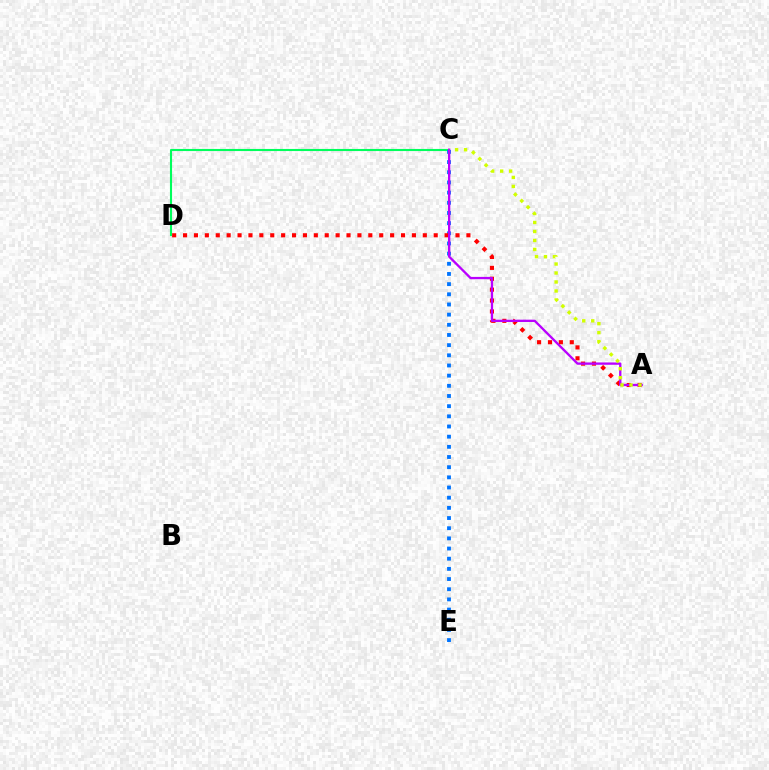{('C', 'D'): [{'color': '#00ff5c', 'line_style': 'solid', 'thickness': 1.52}], ('C', 'E'): [{'color': '#0074ff', 'line_style': 'dotted', 'thickness': 2.76}], ('A', 'D'): [{'color': '#ff0000', 'line_style': 'dotted', 'thickness': 2.96}], ('A', 'C'): [{'color': '#b900ff', 'line_style': 'solid', 'thickness': 1.67}, {'color': '#d1ff00', 'line_style': 'dotted', 'thickness': 2.44}]}